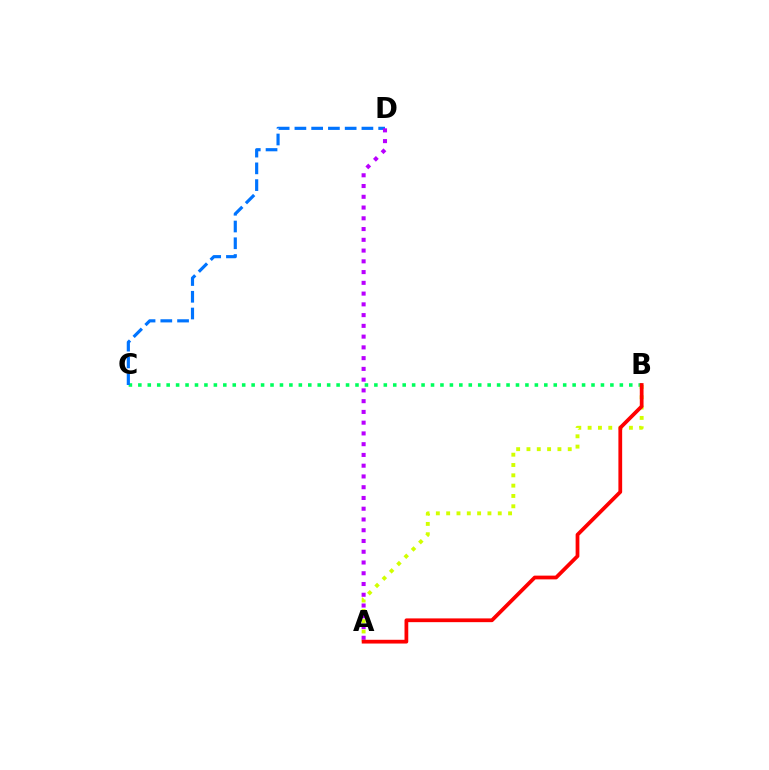{('B', 'C'): [{'color': '#00ff5c', 'line_style': 'dotted', 'thickness': 2.57}], ('C', 'D'): [{'color': '#0074ff', 'line_style': 'dashed', 'thickness': 2.28}], ('A', 'B'): [{'color': '#d1ff00', 'line_style': 'dotted', 'thickness': 2.8}, {'color': '#ff0000', 'line_style': 'solid', 'thickness': 2.7}], ('A', 'D'): [{'color': '#b900ff', 'line_style': 'dotted', 'thickness': 2.92}]}